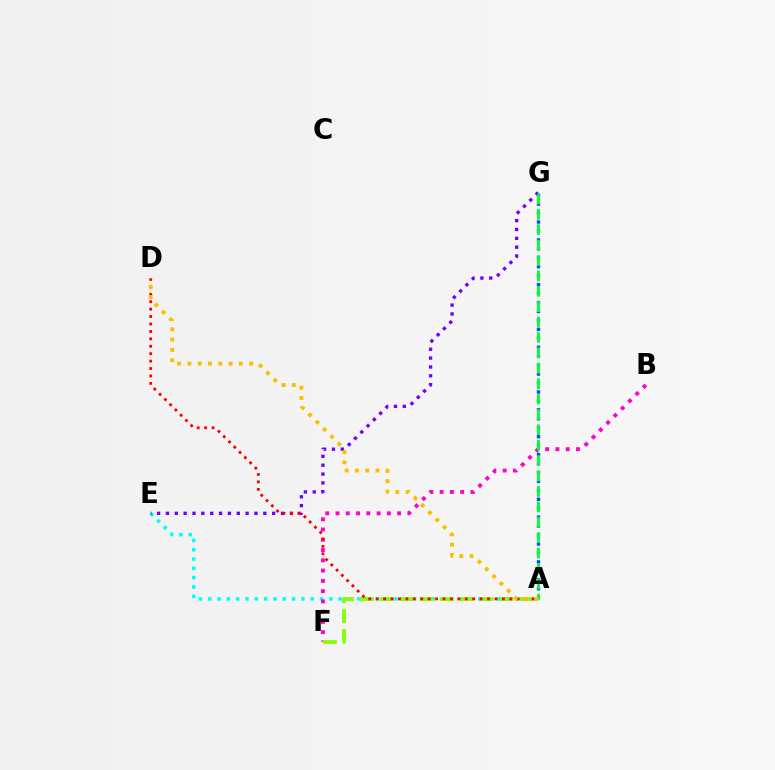{('A', 'E'): [{'color': '#00fff6', 'line_style': 'dotted', 'thickness': 2.53}], ('B', 'F'): [{'color': '#ff00cf', 'line_style': 'dotted', 'thickness': 2.79}], ('E', 'G'): [{'color': '#7200ff', 'line_style': 'dotted', 'thickness': 2.4}], ('A', 'F'): [{'color': '#84ff00', 'line_style': 'dashed', 'thickness': 2.71}], ('A', 'D'): [{'color': '#ff0000', 'line_style': 'dotted', 'thickness': 2.02}, {'color': '#ffbd00', 'line_style': 'dotted', 'thickness': 2.8}], ('A', 'G'): [{'color': '#004bff', 'line_style': 'dotted', 'thickness': 2.43}, {'color': '#00ff39', 'line_style': 'dashed', 'thickness': 2.09}]}